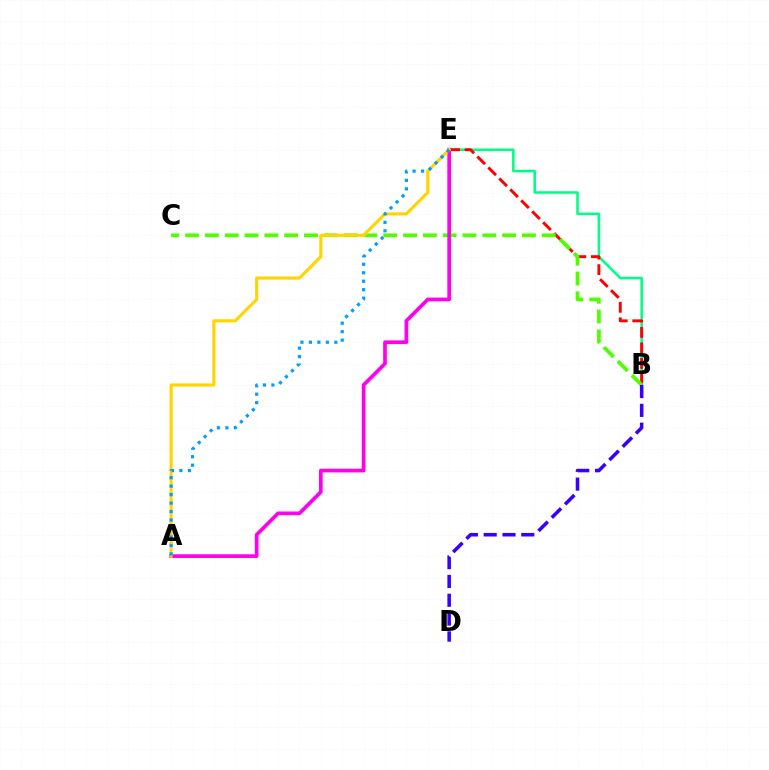{('B', 'E'): [{'color': '#00ff86', 'line_style': 'solid', 'thickness': 1.83}, {'color': '#ff0000', 'line_style': 'dashed', 'thickness': 2.11}], ('B', 'C'): [{'color': '#4fff00', 'line_style': 'dashed', 'thickness': 2.69}], ('A', 'E'): [{'color': '#ff00ed', 'line_style': 'solid', 'thickness': 2.67}, {'color': '#ffd500', 'line_style': 'solid', 'thickness': 2.26}, {'color': '#009eff', 'line_style': 'dotted', 'thickness': 2.3}], ('B', 'D'): [{'color': '#3700ff', 'line_style': 'dashed', 'thickness': 2.56}]}